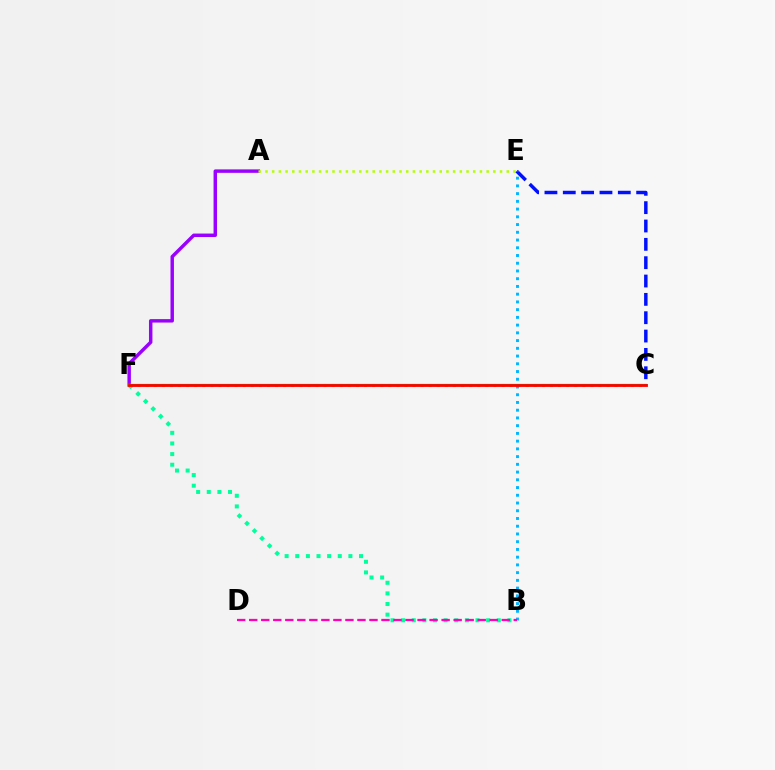{('A', 'F'): [{'color': '#9b00ff', 'line_style': 'solid', 'thickness': 2.48}], ('B', 'F'): [{'color': '#00ff9d', 'line_style': 'dotted', 'thickness': 2.89}], ('A', 'E'): [{'color': '#b3ff00', 'line_style': 'dotted', 'thickness': 1.82}], ('C', 'F'): [{'color': '#ffa500', 'line_style': 'dotted', 'thickness': 2.2}, {'color': '#08ff00', 'line_style': 'solid', 'thickness': 1.66}, {'color': '#ff0000', 'line_style': 'solid', 'thickness': 2.03}], ('C', 'E'): [{'color': '#0010ff', 'line_style': 'dashed', 'thickness': 2.49}], ('B', 'E'): [{'color': '#00b5ff', 'line_style': 'dotted', 'thickness': 2.1}], ('B', 'D'): [{'color': '#ff00bd', 'line_style': 'dashed', 'thickness': 1.63}]}